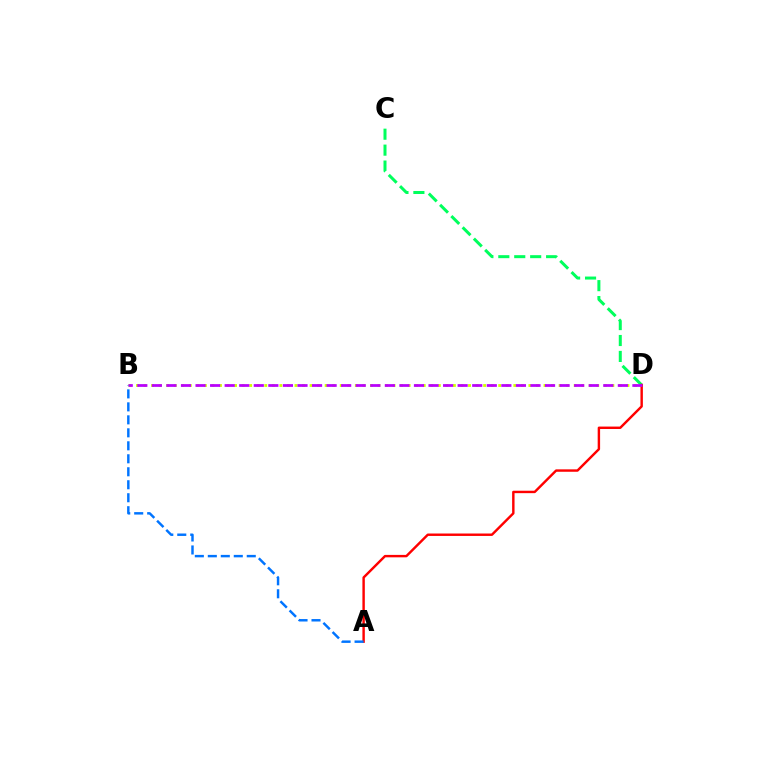{('B', 'D'): [{'color': '#d1ff00', 'line_style': 'dotted', 'thickness': 2.05}, {'color': '#b900ff', 'line_style': 'dashed', 'thickness': 1.98}], ('C', 'D'): [{'color': '#00ff5c', 'line_style': 'dashed', 'thickness': 2.16}], ('A', 'D'): [{'color': '#ff0000', 'line_style': 'solid', 'thickness': 1.75}], ('A', 'B'): [{'color': '#0074ff', 'line_style': 'dashed', 'thickness': 1.76}]}